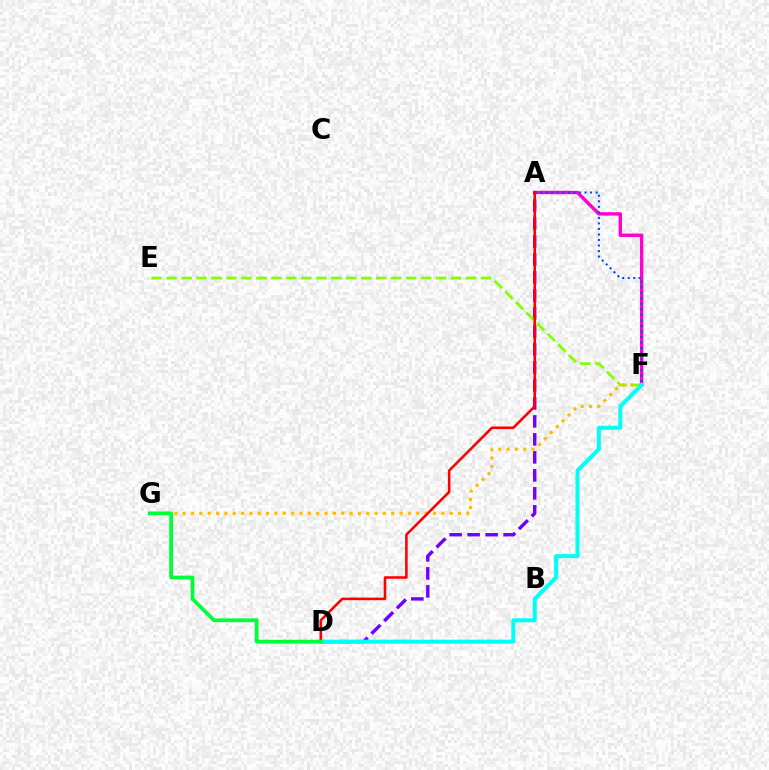{('A', 'F'): [{'color': '#ff00cf', 'line_style': 'solid', 'thickness': 2.45}, {'color': '#004bff', 'line_style': 'dotted', 'thickness': 1.5}], ('A', 'D'): [{'color': '#7200ff', 'line_style': 'dashed', 'thickness': 2.44}, {'color': '#ff0000', 'line_style': 'solid', 'thickness': 1.84}], ('E', 'F'): [{'color': '#84ff00', 'line_style': 'dashed', 'thickness': 2.03}], ('F', 'G'): [{'color': '#ffbd00', 'line_style': 'dotted', 'thickness': 2.27}], ('D', 'F'): [{'color': '#00fff6', 'line_style': 'solid', 'thickness': 2.86}], ('D', 'G'): [{'color': '#00ff39', 'line_style': 'solid', 'thickness': 2.71}]}